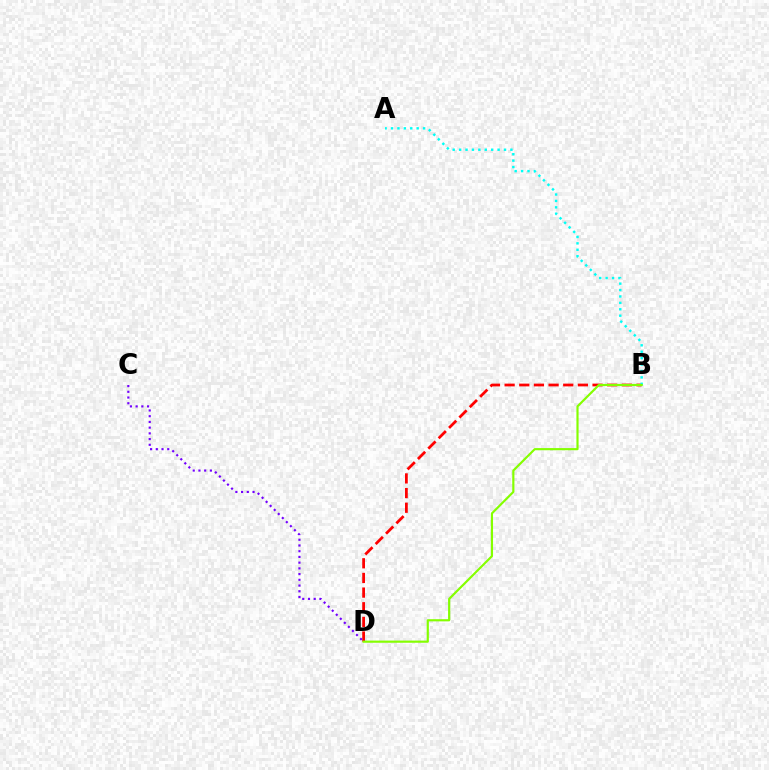{('B', 'D'): [{'color': '#ff0000', 'line_style': 'dashed', 'thickness': 1.99}, {'color': '#84ff00', 'line_style': 'solid', 'thickness': 1.56}], ('A', 'B'): [{'color': '#00fff6', 'line_style': 'dotted', 'thickness': 1.74}], ('C', 'D'): [{'color': '#7200ff', 'line_style': 'dotted', 'thickness': 1.55}]}